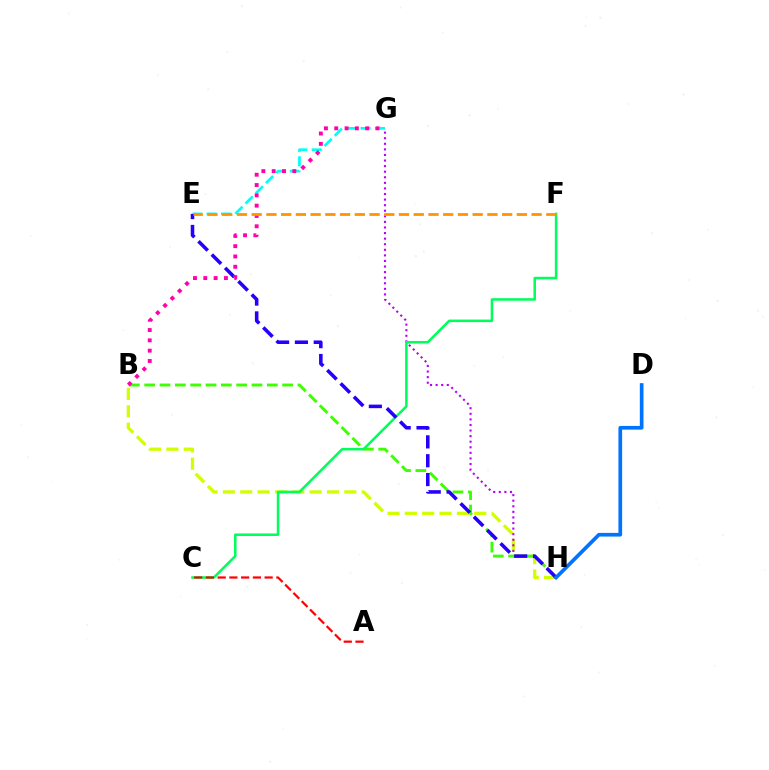{('B', 'H'): [{'color': '#d1ff00', 'line_style': 'dashed', 'thickness': 2.36}, {'color': '#3dff00', 'line_style': 'dashed', 'thickness': 2.08}], ('E', 'G'): [{'color': '#00fff6', 'line_style': 'dashed', 'thickness': 1.96}], ('G', 'H'): [{'color': '#b900ff', 'line_style': 'dotted', 'thickness': 1.52}], ('C', 'F'): [{'color': '#00ff5c', 'line_style': 'solid', 'thickness': 1.83}], ('A', 'C'): [{'color': '#ff0000', 'line_style': 'dashed', 'thickness': 1.6}], ('E', 'H'): [{'color': '#2500ff', 'line_style': 'dashed', 'thickness': 2.56}], ('D', 'H'): [{'color': '#0074ff', 'line_style': 'solid', 'thickness': 2.66}], ('B', 'G'): [{'color': '#ff00ac', 'line_style': 'dotted', 'thickness': 2.8}], ('E', 'F'): [{'color': '#ff9400', 'line_style': 'dashed', 'thickness': 2.0}]}